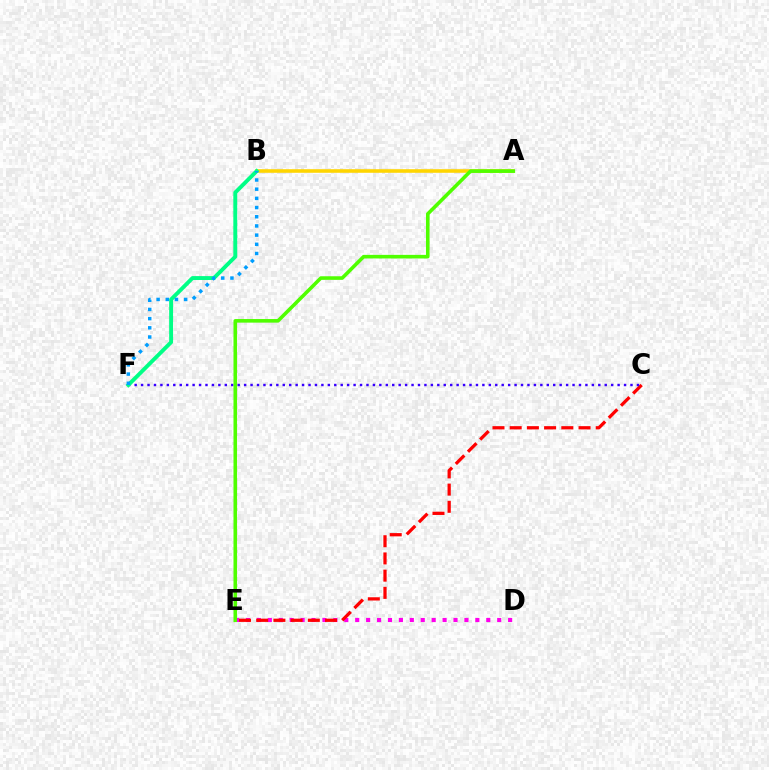{('D', 'E'): [{'color': '#ff00ed', 'line_style': 'dotted', 'thickness': 2.97}], ('C', 'E'): [{'color': '#ff0000', 'line_style': 'dashed', 'thickness': 2.34}], ('C', 'F'): [{'color': '#3700ff', 'line_style': 'dotted', 'thickness': 1.75}], ('A', 'B'): [{'color': '#ffd500', 'line_style': 'solid', 'thickness': 2.58}], ('B', 'F'): [{'color': '#00ff86', 'line_style': 'solid', 'thickness': 2.82}, {'color': '#009eff', 'line_style': 'dotted', 'thickness': 2.5}], ('A', 'E'): [{'color': '#4fff00', 'line_style': 'solid', 'thickness': 2.58}]}